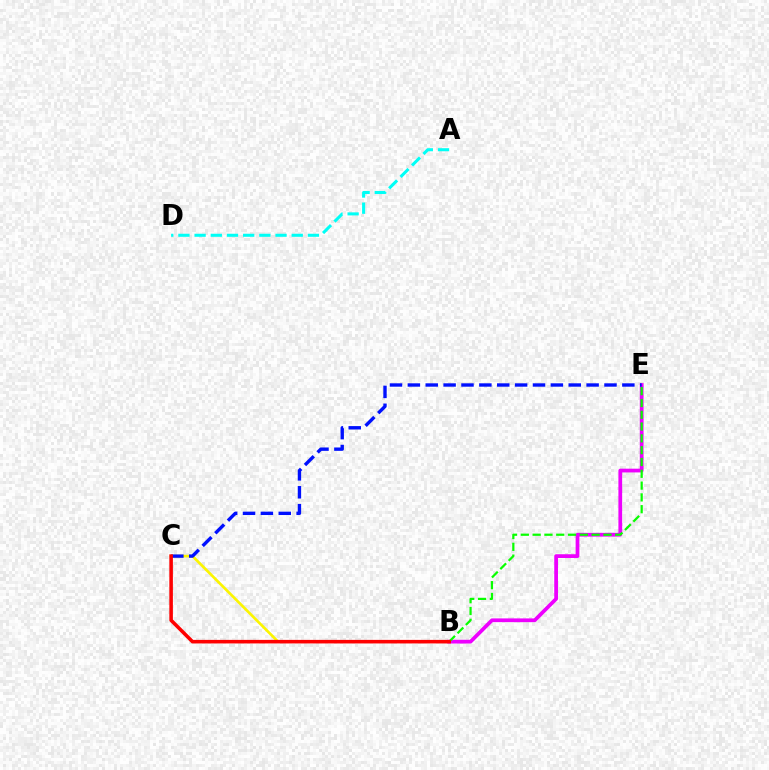{('A', 'D'): [{'color': '#00fff6', 'line_style': 'dashed', 'thickness': 2.2}], ('B', 'C'): [{'color': '#fcf500', 'line_style': 'solid', 'thickness': 1.92}, {'color': '#ff0000', 'line_style': 'solid', 'thickness': 2.56}], ('B', 'E'): [{'color': '#ee00ff', 'line_style': 'solid', 'thickness': 2.69}, {'color': '#08ff00', 'line_style': 'dashed', 'thickness': 1.6}], ('C', 'E'): [{'color': '#0010ff', 'line_style': 'dashed', 'thickness': 2.43}]}